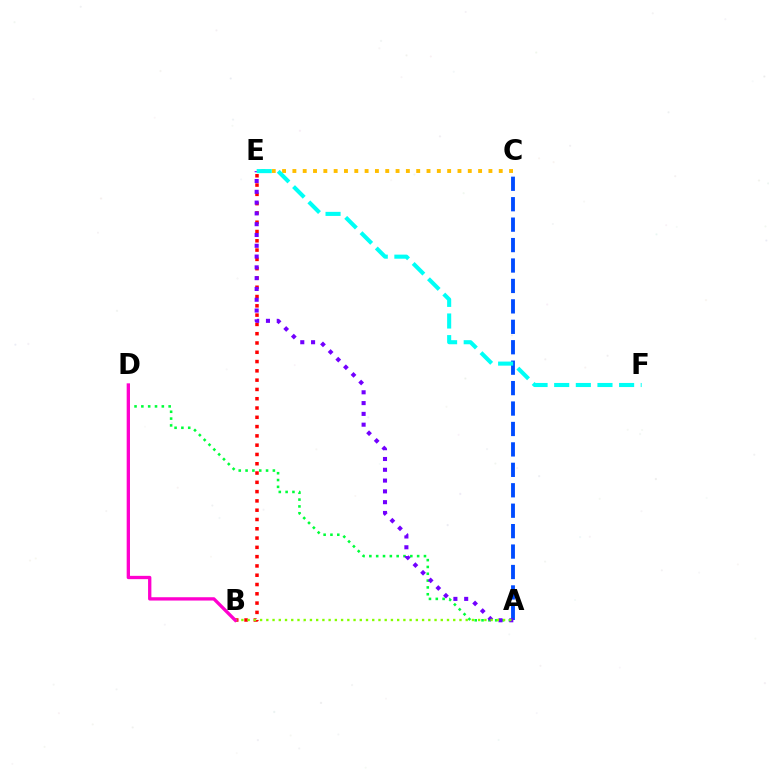{('A', 'D'): [{'color': '#00ff39', 'line_style': 'dotted', 'thickness': 1.85}], ('A', 'C'): [{'color': '#004bff', 'line_style': 'dashed', 'thickness': 2.78}], ('B', 'E'): [{'color': '#ff0000', 'line_style': 'dotted', 'thickness': 2.52}], ('C', 'E'): [{'color': '#ffbd00', 'line_style': 'dotted', 'thickness': 2.8}], ('A', 'E'): [{'color': '#7200ff', 'line_style': 'dotted', 'thickness': 2.93}], ('E', 'F'): [{'color': '#00fff6', 'line_style': 'dashed', 'thickness': 2.94}], ('A', 'B'): [{'color': '#84ff00', 'line_style': 'dotted', 'thickness': 1.69}], ('B', 'D'): [{'color': '#ff00cf', 'line_style': 'solid', 'thickness': 2.39}]}